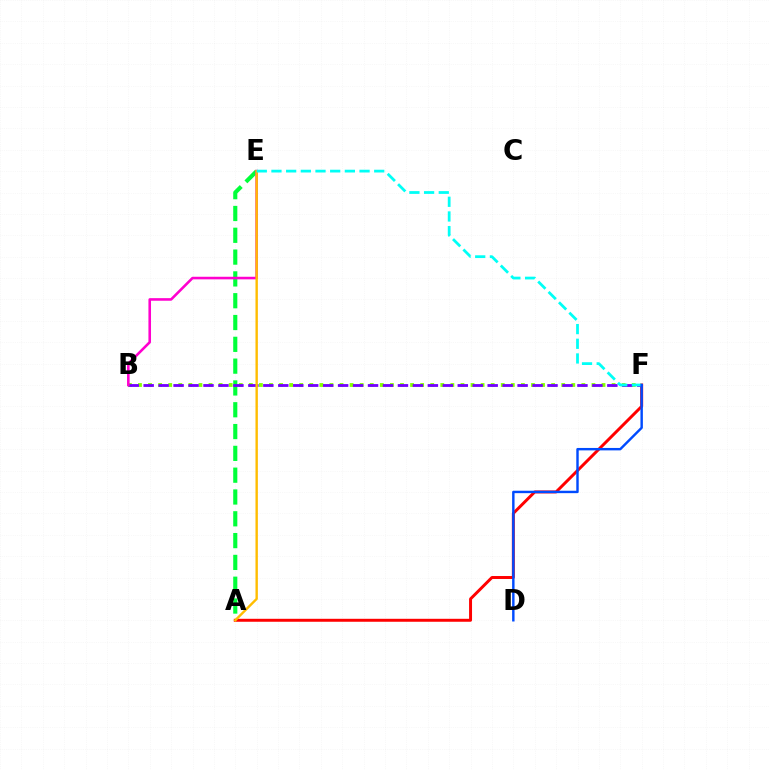{('A', 'F'): [{'color': '#ff0000', 'line_style': 'solid', 'thickness': 2.13}], ('B', 'F'): [{'color': '#84ff00', 'line_style': 'dotted', 'thickness': 2.74}, {'color': '#7200ff', 'line_style': 'dashed', 'thickness': 2.03}], ('A', 'E'): [{'color': '#00ff39', 'line_style': 'dashed', 'thickness': 2.96}, {'color': '#ffbd00', 'line_style': 'solid', 'thickness': 1.72}], ('B', 'E'): [{'color': '#ff00cf', 'line_style': 'solid', 'thickness': 1.86}], ('E', 'F'): [{'color': '#00fff6', 'line_style': 'dashed', 'thickness': 1.99}], ('D', 'F'): [{'color': '#004bff', 'line_style': 'solid', 'thickness': 1.74}]}